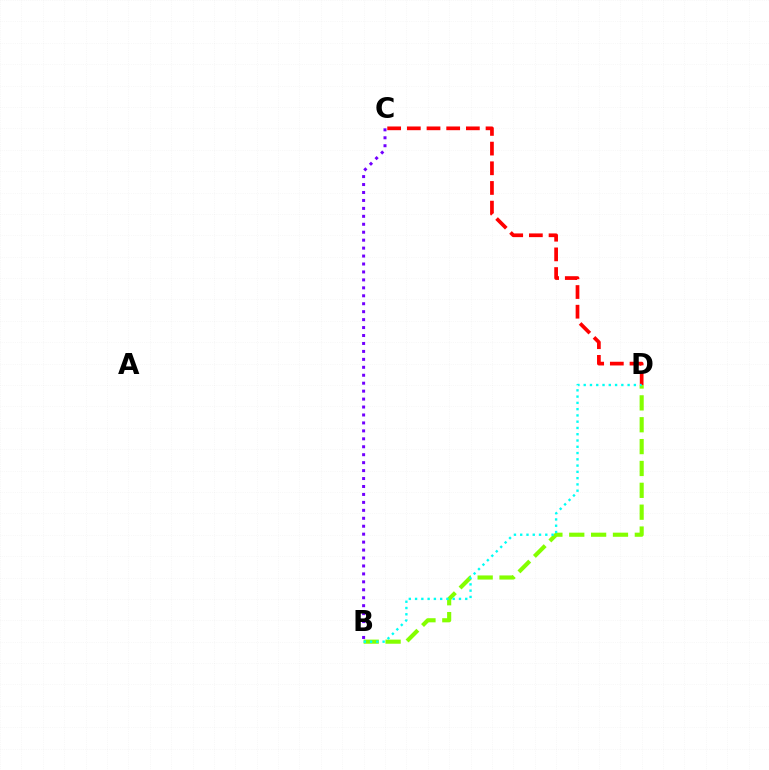{('C', 'D'): [{'color': '#ff0000', 'line_style': 'dashed', 'thickness': 2.67}], ('B', 'D'): [{'color': '#84ff00', 'line_style': 'dashed', 'thickness': 2.97}, {'color': '#00fff6', 'line_style': 'dotted', 'thickness': 1.7}], ('B', 'C'): [{'color': '#7200ff', 'line_style': 'dotted', 'thickness': 2.16}]}